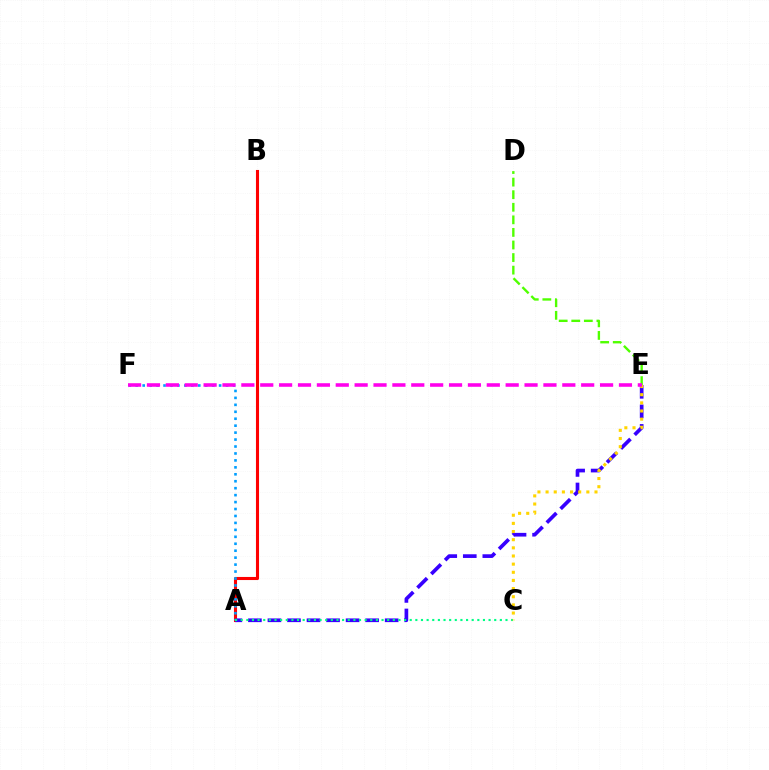{('A', 'B'): [{'color': '#ff0000', 'line_style': 'solid', 'thickness': 2.22}], ('A', 'E'): [{'color': '#3700ff', 'line_style': 'dashed', 'thickness': 2.65}], ('A', 'F'): [{'color': '#009eff', 'line_style': 'dotted', 'thickness': 1.89}], ('A', 'C'): [{'color': '#00ff86', 'line_style': 'dotted', 'thickness': 1.53}], ('C', 'E'): [{'color': '#ffd500', 'line_style': 'dotted', 'thickness': 2.21}], ('D', 'E'): [{'color': '#4fff00', 'line_style': 'dashed', 'thickness': 1.71}], ('E', 'F'): [{'color': '#ff00ed', 'line_style': 'dashed', 'thickness': 2.56}]}